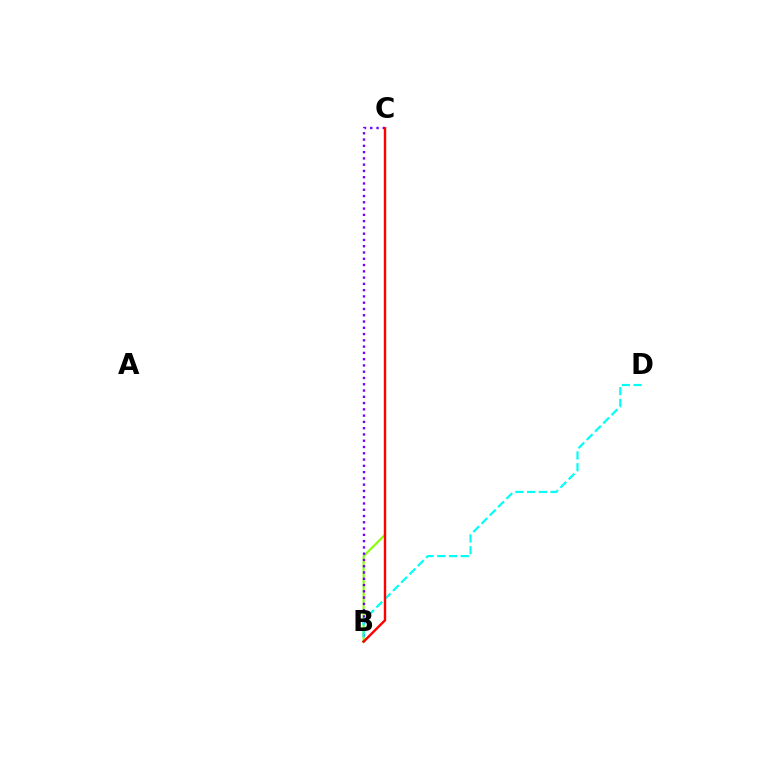{('B', 'C'): [{'color': '#84ff00', 'line_style': 'solid', 'thickness': 1.51}, {'color': '#7200ff', 'line_style': 'dotted', 'thickness': 1.7}, {'color': '#ff0000', 'line_style': 'solid', 'thickness': 1.73}], ('B', 'D'): [{'color': '#00fff6', 'line_style': 'dashed', 'thickness': 1.59}]}